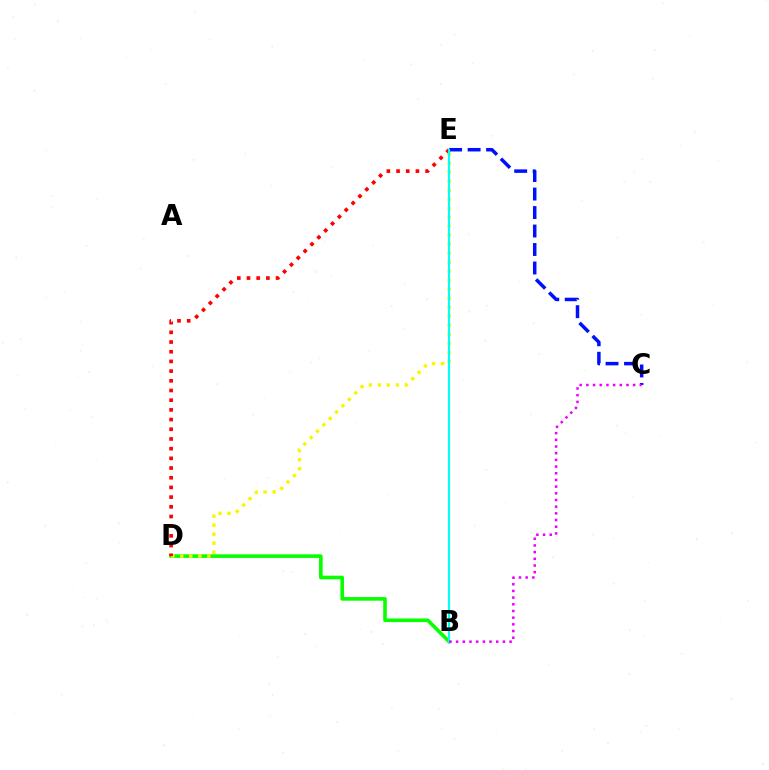{('B', 'D'): [{'color': '#08ff00', 'line_style': 'solid', 'thickness': 2.61}], ('D', 'E'): [{'color': '#fcf500', 'line_style': 'dotted', 'thickness': 2.45}, {'color': '#ff0000', 'line_style': 'dotted', 'thickness': 2.63}], ('C', 'E'): [{'color': '#0010ff', 'line_style': 'dashed', 'thickness': 2.51}], ('B', 'E'): [{'color': '#00fff6', 'line_style': 'solid', 'thickness': 1.55}], ('B', 'C'): [{'color': '#ee00ff', 'line_style': 'dotted', 'thickness': 1.82}]}